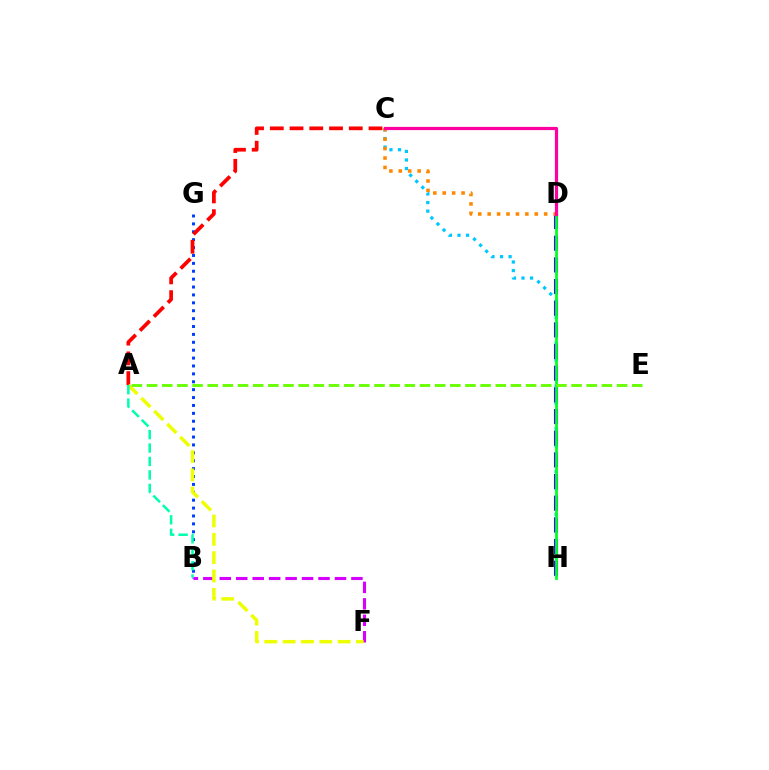{('C', 'H'): [{'color': '#00c7ff', 'line_style': 'dotted', 'thickness': 2.33}], ('B', 'G'): [{'color': '#003fff', 'line_style': 'dotted', 'thickness': 2.14}], ('A', 'C'): [{'color': '#ff0000', 'line_style': 'dashed', 'thickness': 2.68}], ('B', 'F'): [{'color': '#d600ff', 'line_style': 'dashed', 'thickness': 2.24}], ('D', 'H'): [{'color': '#4f00ff', 'line_style': 'dashed', 'thickness': 2.94}, {'color': '#00ff27', 'line_style': 'solid', 'thickness': 1.99}], ('A', 'F'): [{'color': '#eeff00', 'line_style': 'dashed', 'thickness': 2.49}], ('C', 'D'): [{'color': '#ff8800', 'line_style': 'dotted', 'thickness': 2.56}, {'color': '#ff00a0', 'line_style': 'solid', 'thickness': 2.3}], ('A', 'B'): [{'color': '#00ffaf', 'line_style': 'dashed', 'thickness': 1.83}], ('A', 'E'): [{'color': '#66ff00', 'line_style': 'dashed', 'thickness': 2.06}]}